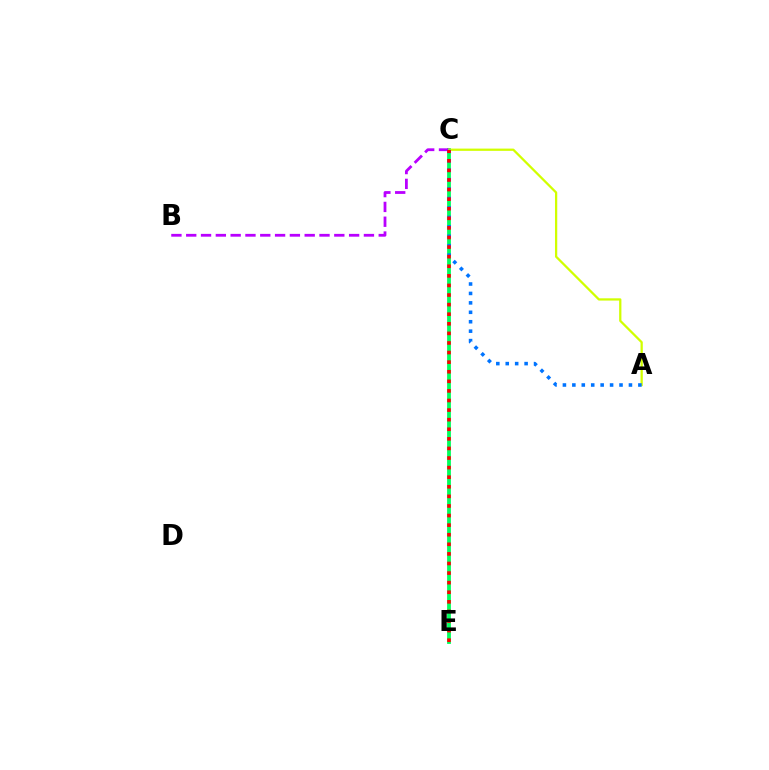{('C', 'E'): [{'color': '#00ff5c', 'line_style': 'solid', 'thickness': 2.74}, {'color': '#ff0000', 'line_style': 'dotted', 'thickness': 2.6}], ('B', 'C'): [{'color': '#b900ff', 'line_style': 'dashed', 'thickness': 2.01}], ('A', 'C'): [{'color': '#d1ff00', 'line_style': 'solid', 'thickness': 1.63}, {'color': '#0074ff', 'line_style': 'dotted', 'thickness': 2.56}]}